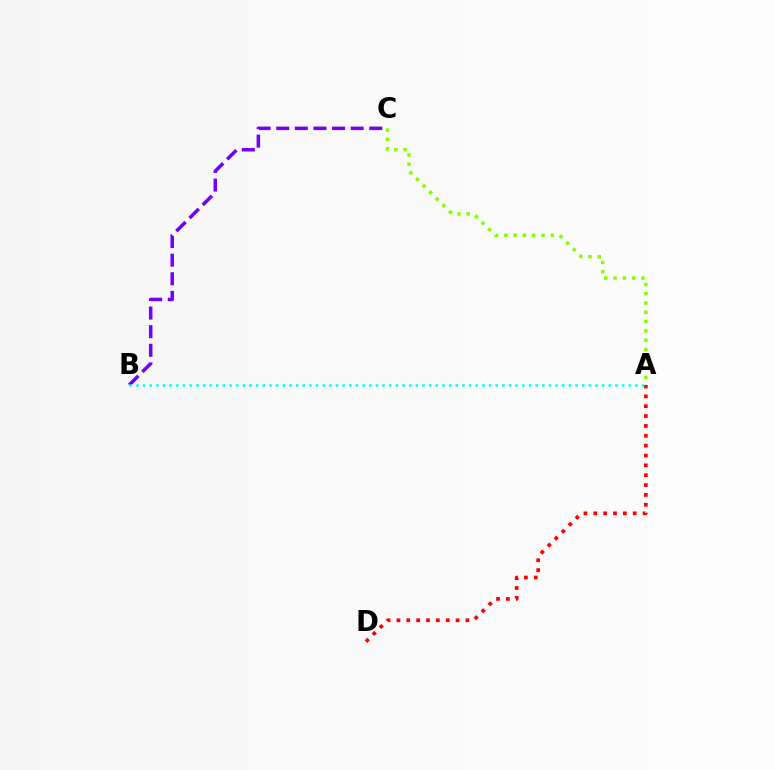{('A', 'D'): [{'color': '#ff0000', 'line_style': 'dotted', 'thickness': 2.68}], ('B', 'C'): [{'color': '#7200ff', 'line_style': 'dashed', 'thickness': 2.53}], ('A', 'B'): [{'color': '#00fff6', 'line_style': 'dotted', 'thickness': 1.81}], ('A', 'C'): [{'color': '#84ff00', 'line_style': 'dotted', 'thickness': 2.52}]}